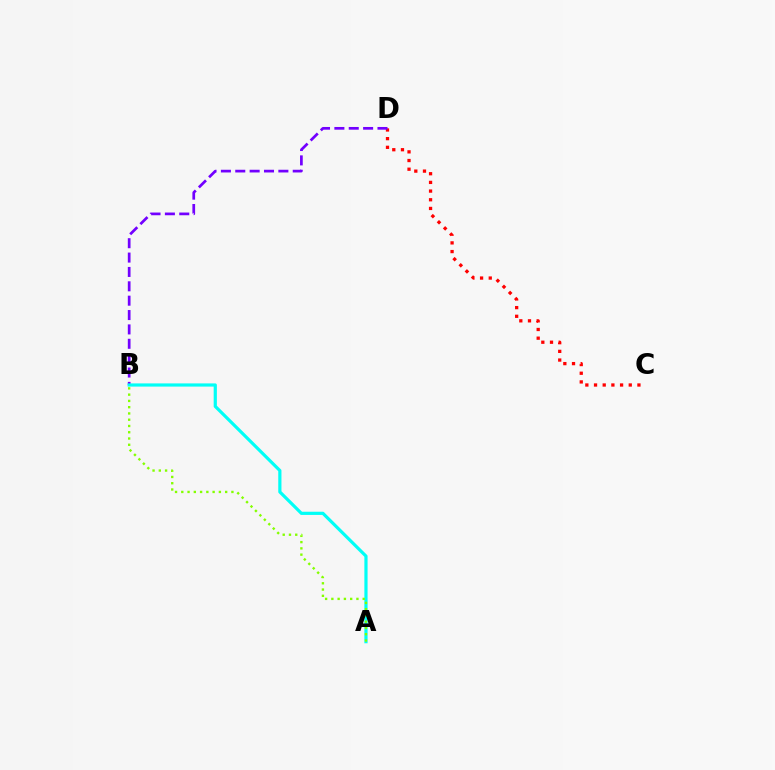{('C', 'D'): [{'color': '#ff0000', 'line_style': 'dotted', 'thickness': 2.36}], ('B', 'D'): [{'color': '#7200ff', 'line_style': 'dashed', 'thickness': 1.95}], ('A', 'B'): [{'color': '#00fff6', 'line_style': 'solid', 'thickness': 2.3}, {'color': '#84ff00', 'line_style': 'dotted', 'thickness': 1.7}]}